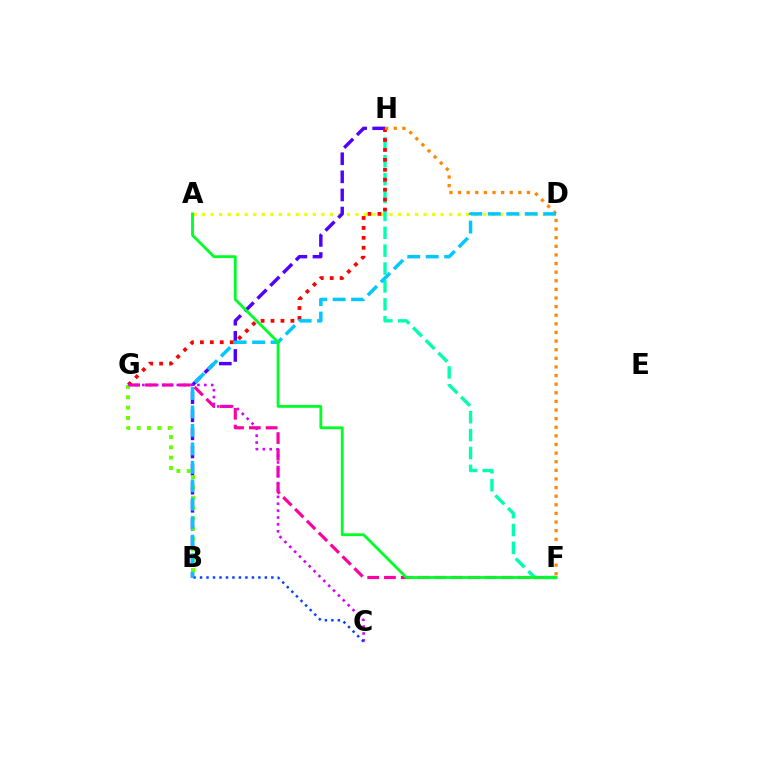{('F', 'G'): [{'color': '#ff00a0', 'line_style': 'dashed', 'thickness': 2.28}], ('A', 'D'): [{'color': '#eeff00', 'line_style': 'dotted', 'thickness': 2.31}], ('F', 'H'): [{'color': '#00ffaf', 'line_style': 'dashed', 'thickness': 2.43}, {'color': '#ff8800', 'line_style': 'dotted', 'thickness': 2.34}], ('B', 'H'): [{'color': '#4f00ff', 'line_style': 'dashed', 'thickness': 2.46}], ('G', 'H'): [{'color': '#ff0000', 'line_style': 'dotted', 'thickness': 2.7}], ('B', 'G'): [{'color': '#66ff00', 'line_style': 'dotted', 'thickness': 2.81}], ('C', 'G'): [{'color': '#d600ff', 'line_style': 'dotted', 'thickness': 1.87}], ('B', 'C'): [{'color': '#003fff', 'line_style': 'dotted', 'thickness': 1.76}], ('B', 'D'): [{'color': '#00c7ff', 'line_style': 'dashed', 'thickness': 2.51}], ('A', 'F'): [{'color': '#00ff27', 'line_style': 'solid', 'thickness': 2.04}]}